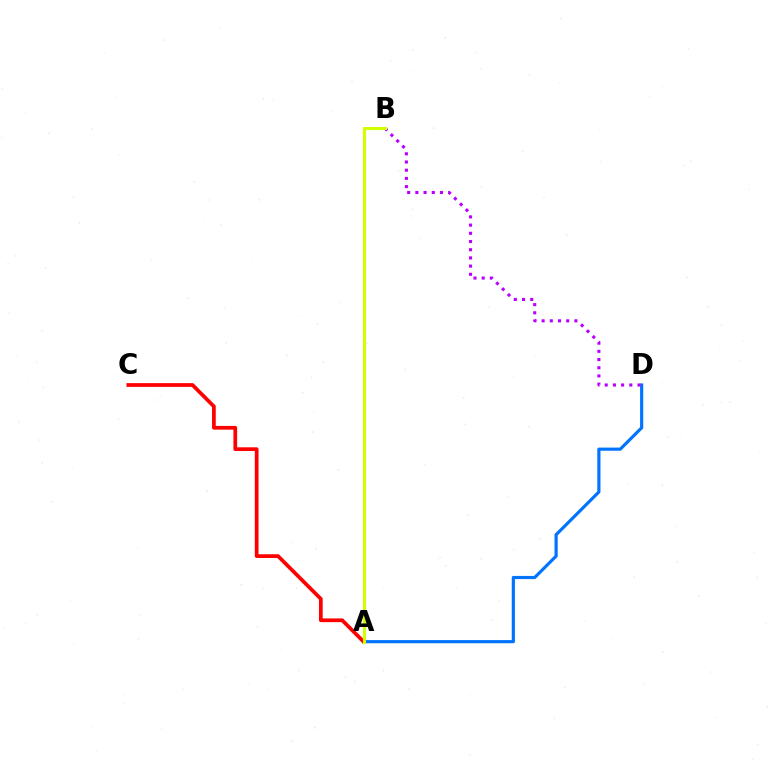{('A', 'D'): [{'color': '#0074ff', 'line_style': 'solid', 'thickness': 2.28}], ('B', 'D'): [{'color': '#b900ff', 'line_style': 'dotted', 'thickness': 2.23}], ('A', 'C'): [{'color': '#ff0000', 'line_style': 'solid', 'thickness': 2.68}], ('A', 'B'): [{'color': '#00ff5c', 'line_style': 'dashed', 'thickness': 2.0}, {'color': '#d1ff00', 'line_style': 'solid', 'thickness': 2.22}]}